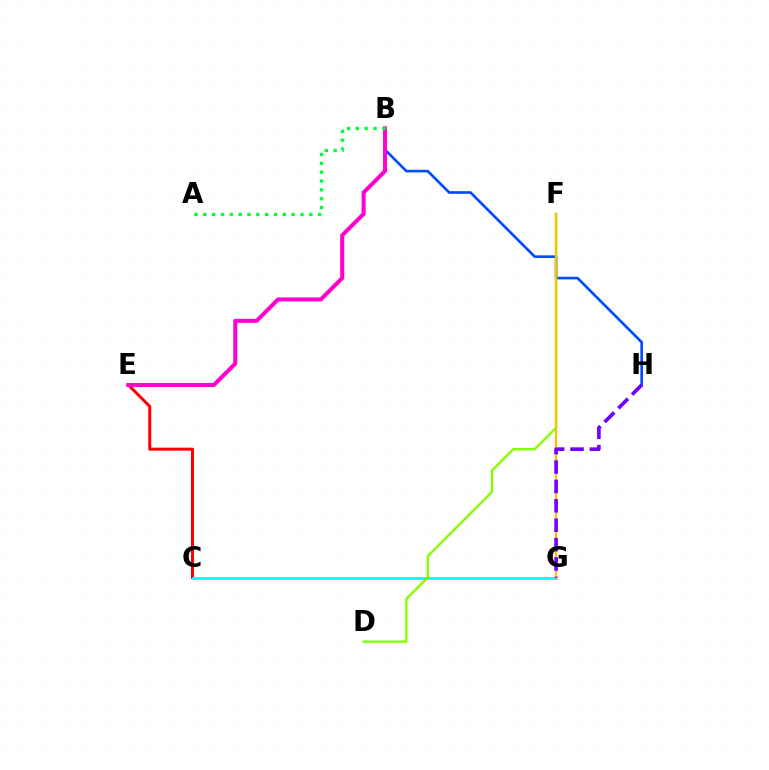{('C', 'E'): [{'color': '#ff0000', 'line_style': 'solid', 'thickness': 2.15}], ('B', 'H'): [{'color': '#004bff', 'line_style': 'solid', 'thickness': 1.9}], ('C', 'G'): [{'color': '#00fff6', 'line_style': 'solid', 'thickness': 2.02}], ('D', 'F'): [{'color': '#84ff00', 'line_style': 'solid', 'thickness': 1.73}], ('B', 'E'): [{'color': '#ff00cf', 'line_style': 'solid', 'thickness': 2.89}], ('A', 'B'): [{'color': '#00ff39', 'line_style': 'dotted', 'thickness': 2.4}], ('F', 'G'): [{'color': '#ffbd00', 'line_style': 'solid', 'thickness': 1.6}], ('G', 'H'): [{'color': '#7200ff', 'line_style': 'dashed', 'thickness': 2.63}]}